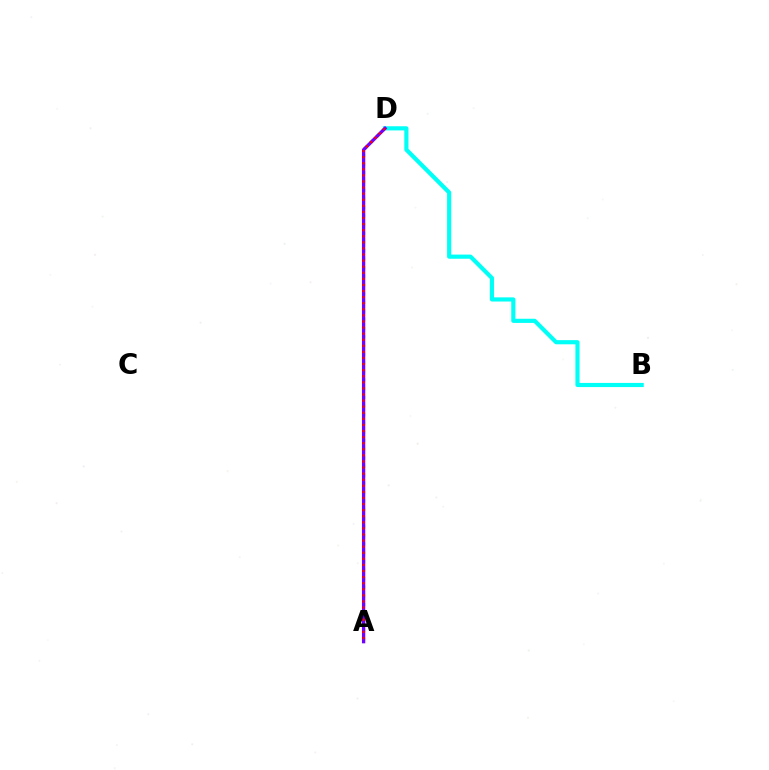{('A', 'D'): [{'color': '#84ff00', 'line_style': 'dotted', 'thickness': 2.35}, {'color': '#7200ff', 'line_style': 'solid', 'thickness': 2.38}, {'color': '#ff0000', 'line_style': 'dotted', 'thickness': 1.65}], ('B', 'D'): [{'color': '#00fff6', 'line_style': 'solid', 'thickness': 3.0}]}